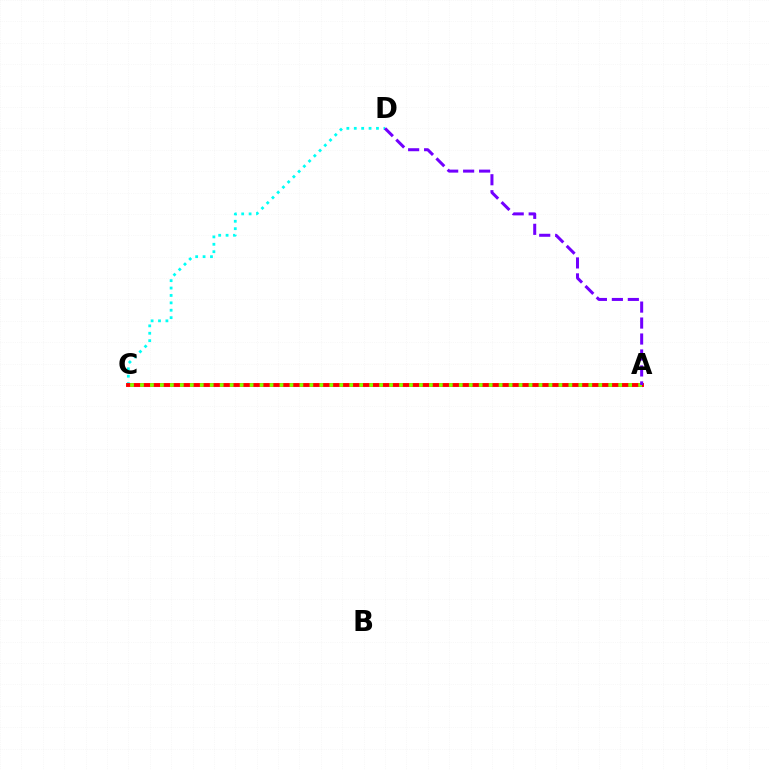{('C', 'D'): [{'color': '#00fff6', 'line_style': 'dotted', 'thickness': 2.01}], ('A', 'C'): [{'color': '#ff0000', 'line_style': 'solid', 'thickness': 2.8}, {'color': '#84ff00', 'line_style': 'dotted', 'thickness': 2.71}], ('A', 'D'): [{'color': '#7200ff', 'line_style': 'dashed', 'thickness': 2.17}]}